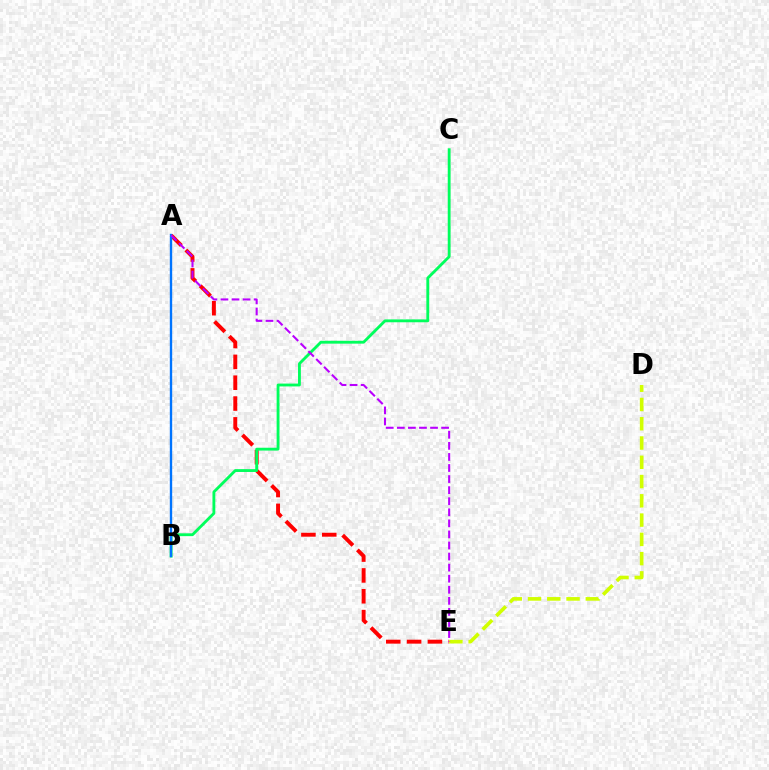{('A', 'E'): [{'color': '#ff0000', 'line_style': 'dashed', 'thickness': 2.83}, {'color': '#b900ff', 'line_style': 'dashed', 'thickness': 1.5}], ('B', 'C'): [{'color': '#00ff5c', 'line_style': 'solid', 'thickness': 2.05}], ('D', 'E'): [{'color': '#d1ff00', 'line_style': 'dashed', 'thickness': 2.62}], ('A', 'B'): [{'color': '#0074ff', 'line_style': 'solid', 'thickness': 1.7}]}